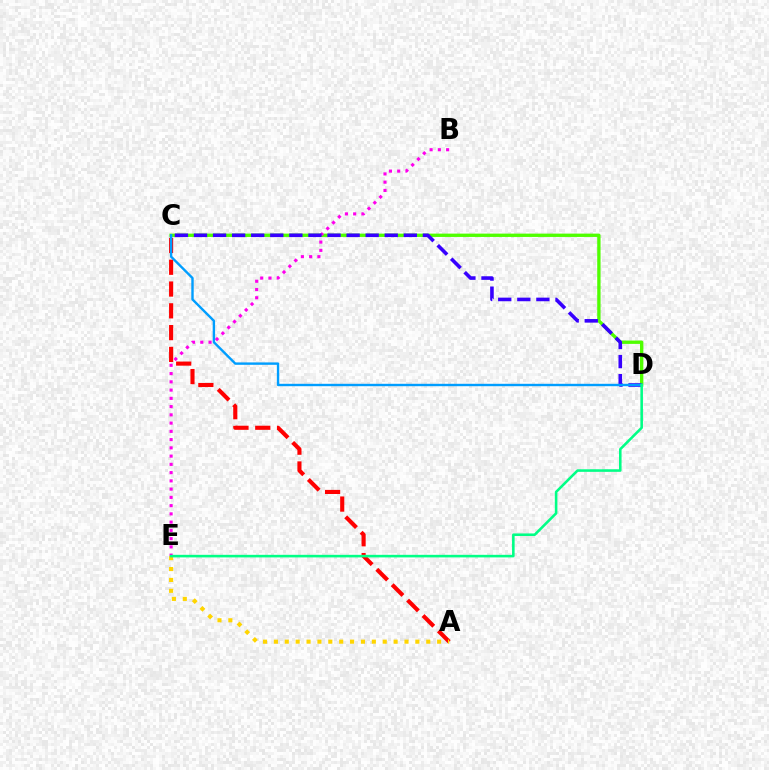{('A', 'C'): [{'color': '#ff0000', 'line_style': 'dashed', 'thickness': 2.96}], ('C', 'D'): [{'color': '#4fff00', 'line_style': 'solid', 'thickness': 2.4}, {'color': '#3700ff', 'line_style': 'dashed', 'thickness': 2.59}, {'color': '#009eff', 'line_style': 'solid', 'thickness': 1.73}], ('B', 'E'): [{'color': '#ff00ed', 'line_style': 'dotted', 'thickness': 2.24}], ('A', 'E'): [{'color': '#ffd500', 'line_style': 'dotted', 'thickness': 2.96}], ('D', 'E'): [{'color': '#00ff86', 'line_style': 'solid', 'thickness': 1.85}]}